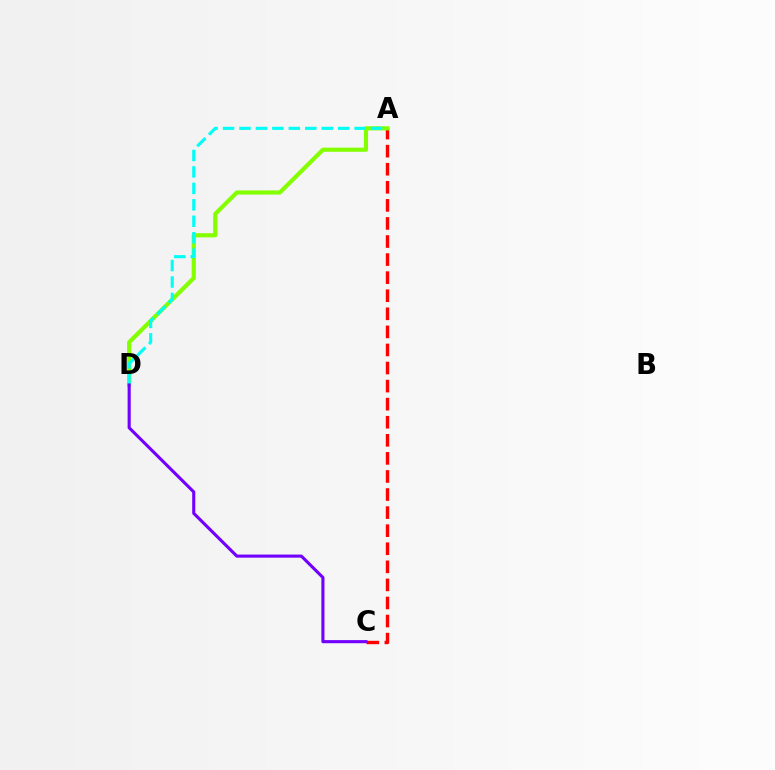{('A', 'C'): [{'color': '#ff0000', 'line_style': 'dashed', 'thickness': 2.46}], ('A', 'D'): [{'color': '#84ff00', 'line_style': 'solid', 'thickness': 2.99}, {'color': '#00fff6', 'line_style': 'dashed', 'thickness': 2.23}], ('C', 'D'): [{'color': '#7200ff', 'line_style': 'solid', 'thickness': 2.24}]}